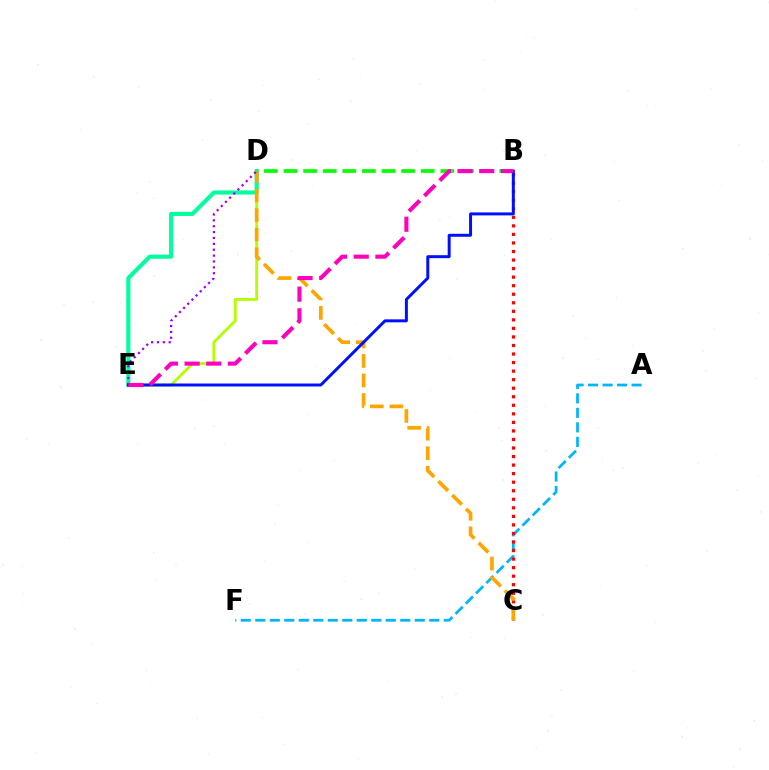{('D', 'E'): [{'color': '#b3ff00', 'line_style': 'solid', 'thickness': 2.05}, {'color': '#00ff9d', 'line_style': 'solid', 'thickness': 2.96}, {'color': '#9b00ff', 'line_style': 'dotted', 'thickness': 1.6}], ('A', 'F'): [{'color': '#00b5ff', 'line_style': 'dashed', 'thickness': 1.97}], ('B', 'C'): [{'color': '#ff0000', 'line_style': 'dotted', 'thickness': 2.32}], ('C', 'D'): [{'color': '#ffa500', 'line_style': 'dashed', 'thickness': 2.66}], ('B', 'D'): [{'color': '#08ff00', 'line_style': 'dashed', 'thickness': 2.66}], ('B', 'E'): [{'color': '#0010ff', 'line_style': 'solid', 'thickness': 2.14}, {'color': '#ff00bd', 'line_style': 'dashed', 'thickness': 2.95}]}